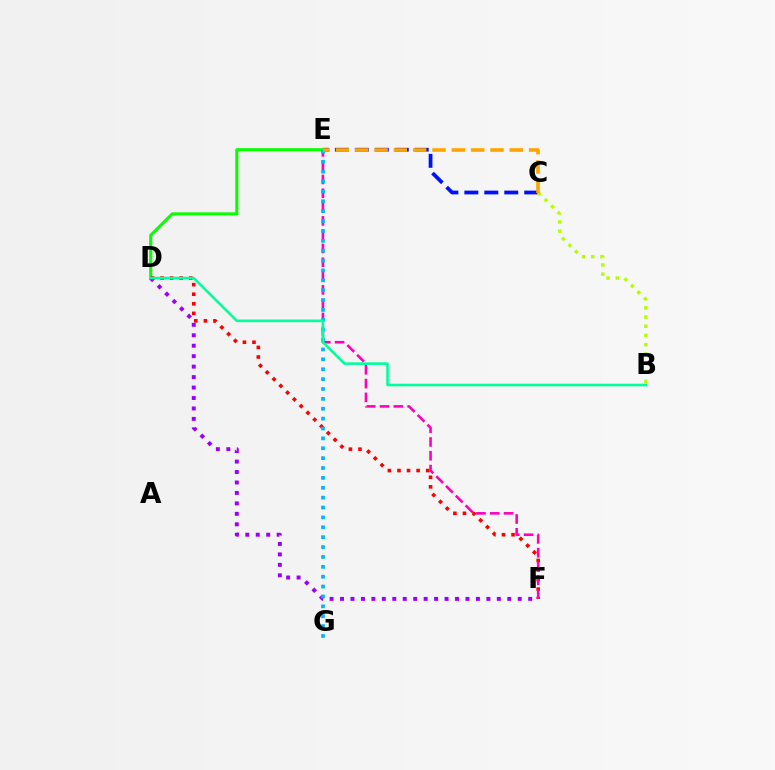{('C', 'E'): [{'color': '#0010ff', 'line_style': 'dashed', 'thickness': 2.71}, {'color': '#ffa500', 'line_style': 'dashed', 'thickness': 2.62}], ('D', 'E'): [{'color': '#08ff00', 'line_style': 'solid', 'thickness': 2.21}], ('D', 'F'): [{'color': '#ff0000', 'line_style': 'dotted', 'thickness': 2.6}, {'color': '#9b00ff', 'line_style': 'dotted', 'thickness': 2.84}], ('E', 'F'): [{'color': '#ff00bd', 'line_style': 'dashed', 'thickness': 1.87}], ('E', 'G'): [{'color': '#00b5ff', 'line_style': 'dotted', 'thickness': 2.68}], ('B', 'C'): [{'color': '#b3ff00', 'line_style': 'dotted', 'thickness': 2.49}], ('B', 'D'): [{'color': '#00ff9d', 'line_style': 'solid', 'thickness': 1.87}]}